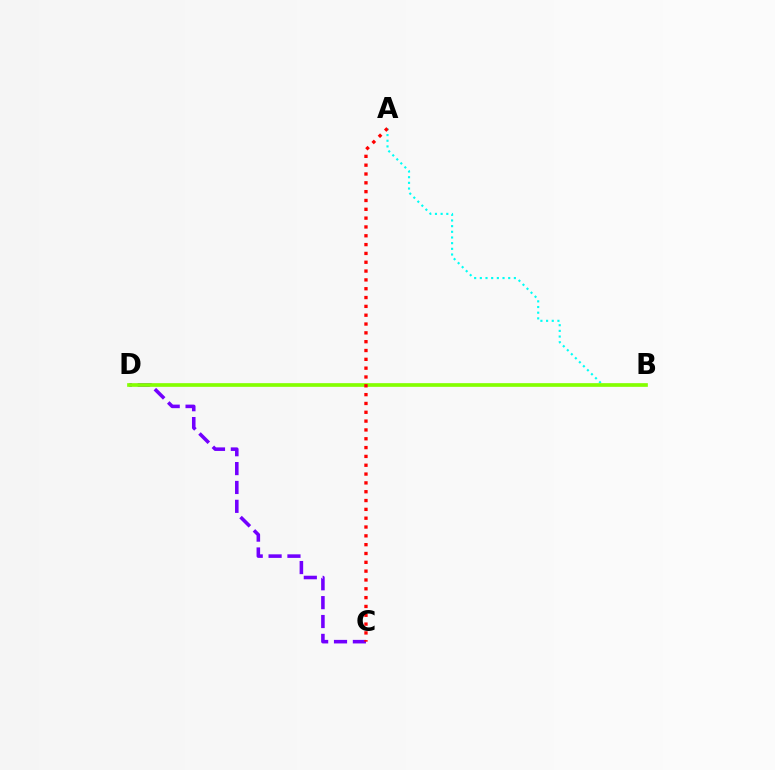{('A', 'B'): [{'color': '#00fff6', 'line_style': 'dotted', 'thickness': 1.54}], ('C', 'D'): [{'color': '#7200ff', 'line_style': 'dashed', 'thickness': 2.56}], ('B', 'D'): [{'color': '#84ff00', 'line_style': 'solid', 'thickness': 2.65}], ('A', 'C'): [{'color': '#ff0000', 'line_style': 'dotted', 'thickness': 2.4}]}